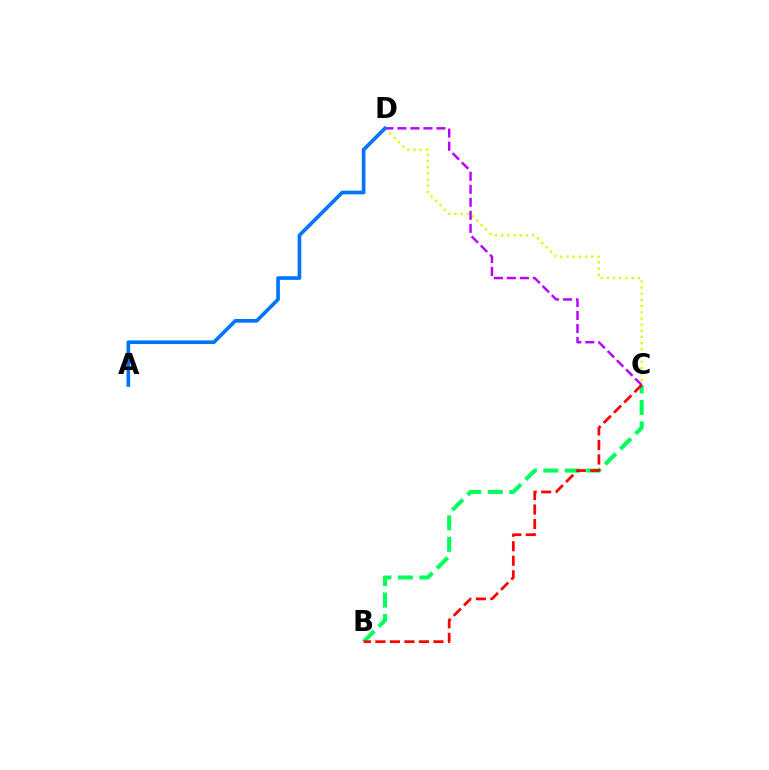{('C', 'D'): [{'color': '#d1ff00', 'line_style': 'dotted', 'thickness': 1.68}, {'color': '#b900ff', 'line_style': 'dashed', 'thickness': 1.77}], ('B', 'C'): [{'color': '#00ff5c', 'line_style': 'dashed', 'thickness': 2.92}, {'color': '#ff0000', 'line_style': 'dashed', 'thickness': 1.97}], ('A', 'D'): [{'color': '#0074ff', 'line_style': 'solid', 'thickness': 2.63}]}